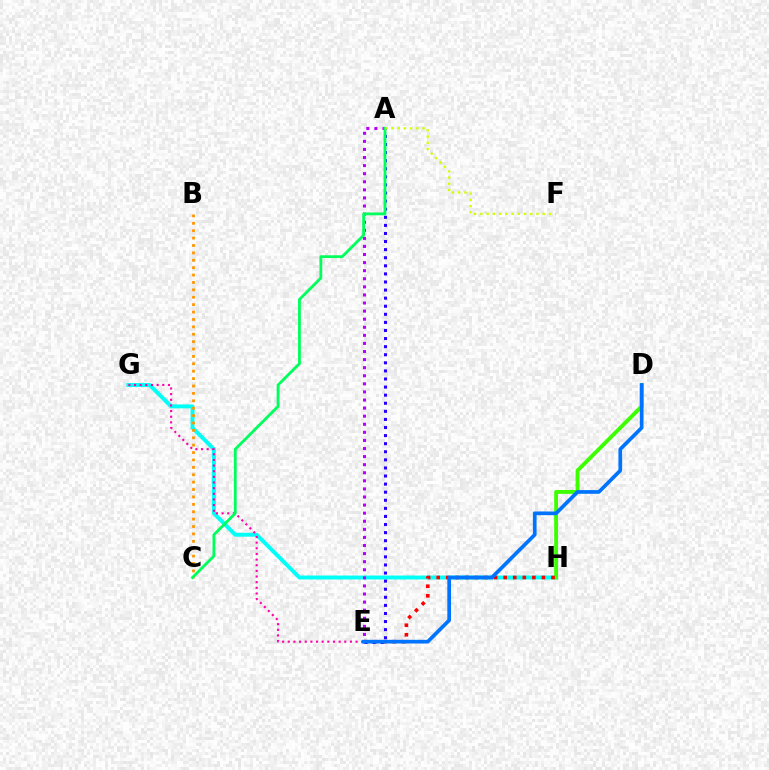{('G', 'H'): [{'color': '#00fff6', 'line_style': 'solid', 'thickness': 2.83}], ('B', 'C'): [{'color': '#ff9400', 'line_style': 'dotted', 'thickness': 2.01}], ('D', 'H'): [{'color': '#3dff00', 'line_style': 'solid', 'thickness': 2.79}], ('E', 'H'): [{'color': '#ff0000', 'line_style': 'dotted', 'thickness': 2.6}], ('E', 'G'): [{'color': '#ff00ac', 'line_style': 'dotted', 'thickness': 1.53}], ('A', 'E'): [{'color': '#2500ff', 'line_style': 'dotted', 'thickness': 2.2}, {'color': '#b900ff', 'line_style': 'dotted', 'thickness': 2.2}], ('D', 'E'): [{'color': '#0074ff', 'line_style': 'solid', 'thickness': 2.66}], ('A', 'C'): [{'color': '#00ff5c', 'line_style': 'solid', 'thickness': 2.02}], ('A', 'F'): [{'color': '#d1ff00', 'line_style': 'dotted', 'thickness': 1.69}]}